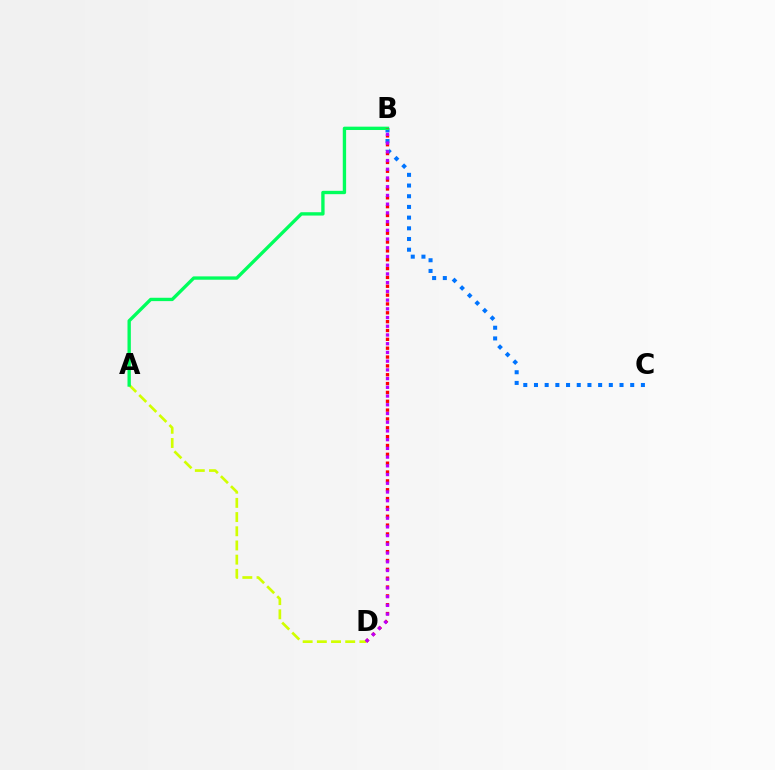{('A', 'D'): [{'color': '#d1ff00', 'line_style': 'dashed', 'thickness': 1.93}], ('B', 'C'): [{'color': '#0074ff', 'line_style': 'dotted', 'thickness': 2.91}], ('A', 'B'): [{'color': '#00ff5c', 'line_style': 'solid', 'thickness': 2.41}], ('B', 'D'): [{'color': '#ff0000', 'line_style': 'dotted', 'thickness': 2.4}, {'color': '#b900ff', 'line_style': 'dotted', 'thickness': 2.37}]}